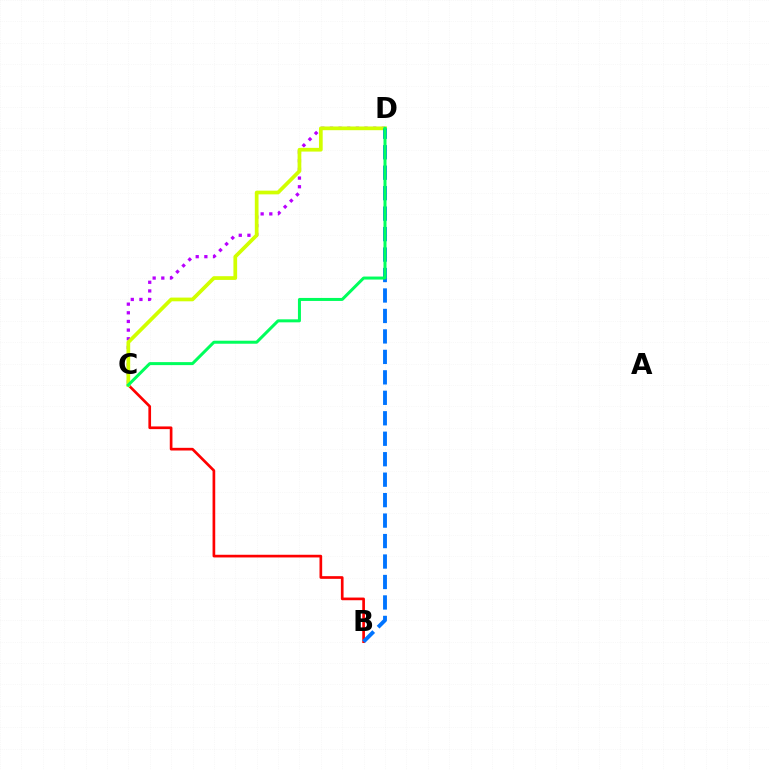{('B', 'C'): [{'color': '#ff0000', 'line_style': 'solid', 'thickness': 1.93}], ('C', 'D'): [{'color': '#b900ff', 'line_style': 'dotted', 'thickness': 2.35}, {'color': '#d1ff00', 'line_style': 'solid', 'thickness': 2.68}, {'color': '#00ff5c', 'line_style': 'solid', 'thickness': 2.16}], ('B', 'D'): [{'color': '#0074ff', 'line_style': 'dashed', 'thickness': 2.78}]}